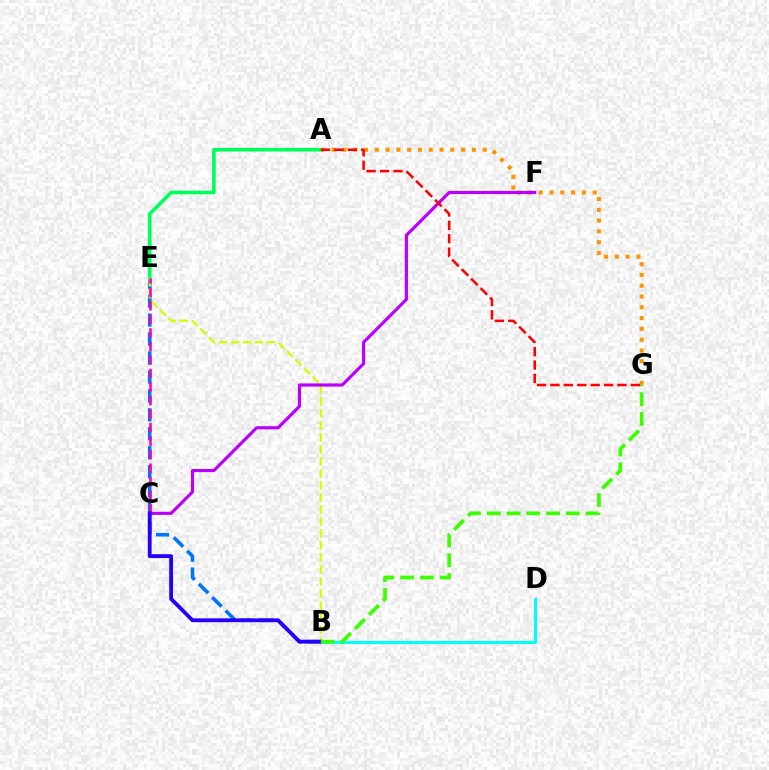{('B', 'E'): [{'color': '#0074ff', 'line_style': 'dashed', 'thickness': 2.58}, {'color': '#d1ff00', 'line_style': 'dashed', 'thickness': 1.63}], ('B', 'D'): [{'color': '#00fff6', 'line_style': 'solid', 'thickness': 2.24}], ('A', 'G'): [{'color': '#ff9400', 'line_style': 'dotted', 'thickness': 2.93}, {'color': '#ff0000', 'line_style': 'dashed', 'thickness': 1.82}], ('A', 'E'): [{'color': '#00ff5c', 'line_style': 'solid', 'thickness': 2.6}], ('C', 'F'): [{'color': '#b900ff', 'line_style': 'solid', 'thickness': 2.27}], ('C', 'E'): [{'color': '#ff00ac', 'line_style': 'dashed', 'thickness': 1.84}], ('B', 'C'): [{'color': '#2500ff', 'line_style': 'solid', 'thickness': 2.76}], ('B', 'G'): [{'color': '#3dff00', 'line_style': 'dashed', 'thickness': 2.68}]}